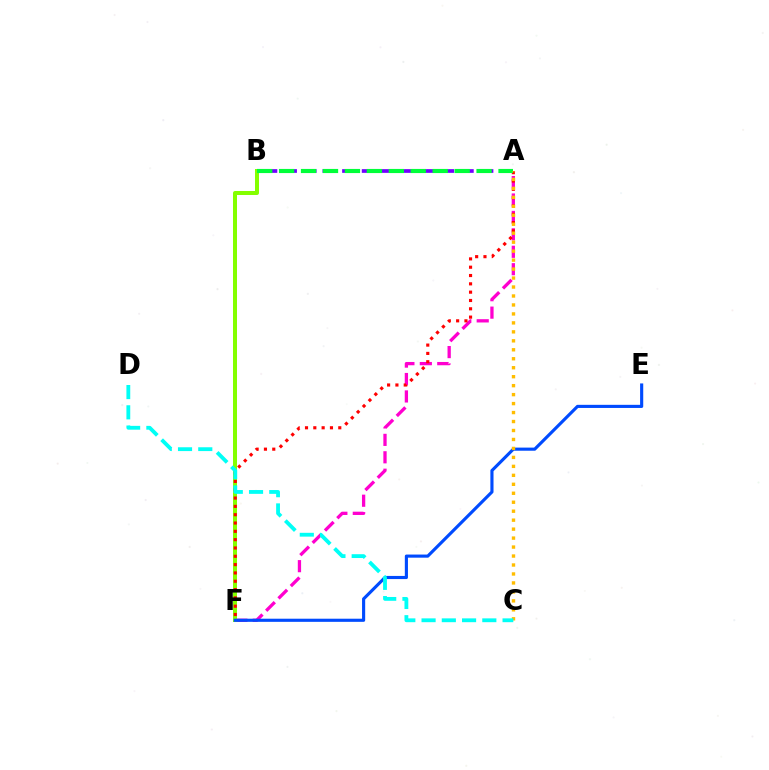{('A', 'B'): [{'color': '#7200ff', 'line_style': 'dashed', 'thickness': 2.67}, {'color': '#00ff39', 'line_style': 'dashed', 'thickness': 2.98}], ('A', 'F'): [{'color': '#ff00cf', 'line_style': 'dashed', 'thickness': 2.37}, {'color': '#ff0000', 'line_style': 'dotted', 'thickness': 2.26}], ('B', 'F'): [{'color': '#84ff00', 'line_style': 'solid', 'thickness': 2.89}], ('E', 'F'): [{'color': '#004bff', 'line_style': 'solid', 'thickness': 2.25}], ('A', 'C'): [{'color': '#ffbd00', 'line_style': 'dotted', 'thickness': 2.44}], ('C', 'D'): [{'color': '#00fff6', 'line_style': 'dashed', 'thickness': 2.75}]}